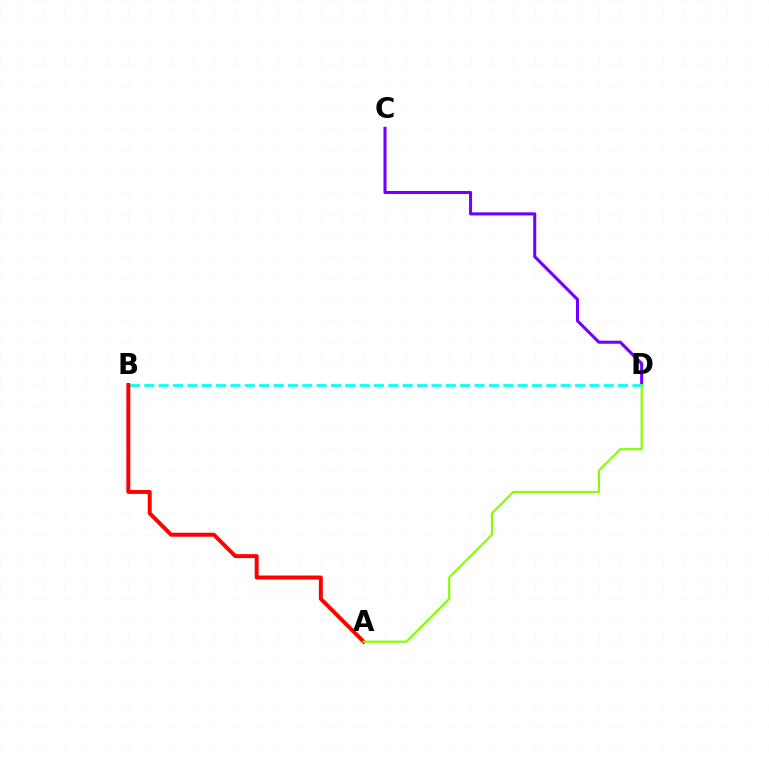{('C', 'D'): [{'color': '#7200ff', 'line_style': 'solid', 'thickness': 2.21}], ('B', 'D'): [{'color': '#00fff6', 'line_style': 'dashed', 'thickness': 1.95}], ('A', 'B'): [{'color': '#ff0000', 'line_style': 'solid', 'thickness': 2.85}], ('A', 'D'): [{'color': '#84ff00', 'line_style': 'solid', 'thickness': 1.55}]}